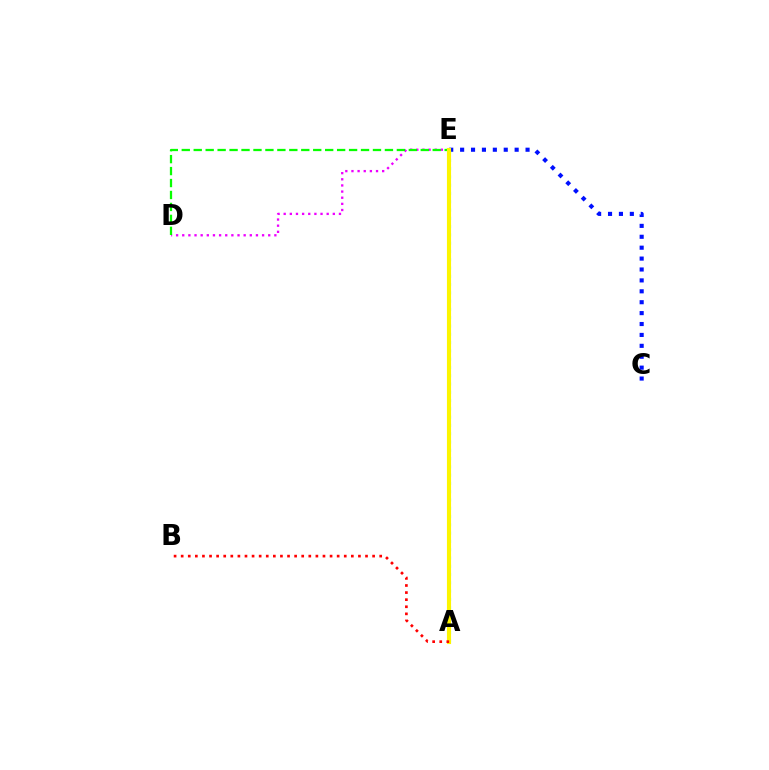{('D', 'E'): [{'color': '#ee00ff', 'line_style': 'dotted', 'thickness': 1.67}, {'color': '#08ff00', 'line_style': 'dashed', 'thickness': 1.62}], ('C', 'E'): [{'color': '#0010ff', 'line_style': 'dotted', 'thickness': 2.96}], ('A', 'E'): [{'color': '#00fff6', 'line_style': 'dotted', 'thickness': 2.25}, {'color': '#fcf500', 'line_style': 'solid', 'thickness': 2.96}], ('A', 'B'): [{'color': '#ff0000', 'line_style': 'dotted', 'thickness': 1.93}]}